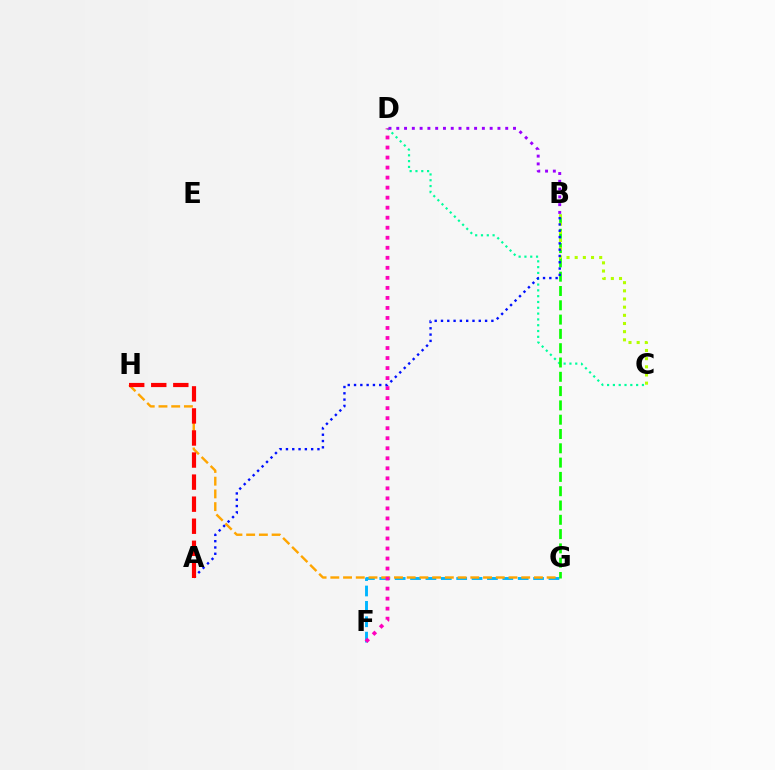{('C', 'D'): [{'color': '#00ff9d', 'line_style': 'dotted', 'thickness': 1.58}], ('F', 'G'): [{'color': '#00b5ff', 'line_style': 'dashed', 'thickness': 2.09}], ('G', 'H'): [{'color': '#ffa500', 'line_style': 'dashed', 'thickness': 1.73}], ('B', 'G'): [{'color': '#08ff00', 'line_style': 'dashed', 'thickness': 1.94}], ('B', 'C'): [{'color': '#b3ff00', 'line_style': 'dotted', 'thickness': 2.22}], ('D', 'F'): [{'color': '#ff00bd', 'line_style': 'dotted', 'thickness': 2.72}], ('A', 'B'): [{'color': '#0010ff', 'line_style': 'dotted', 'thickness': 1.71}], ('B', 'D'): [{'color': '#9b00ff', 'line_style': 'dotted', 'thickness': 2.11}], ('A', 'H'): [{'color': '#ff0000', 'line_style': 'dashed', 'thickness': 3.0}]}